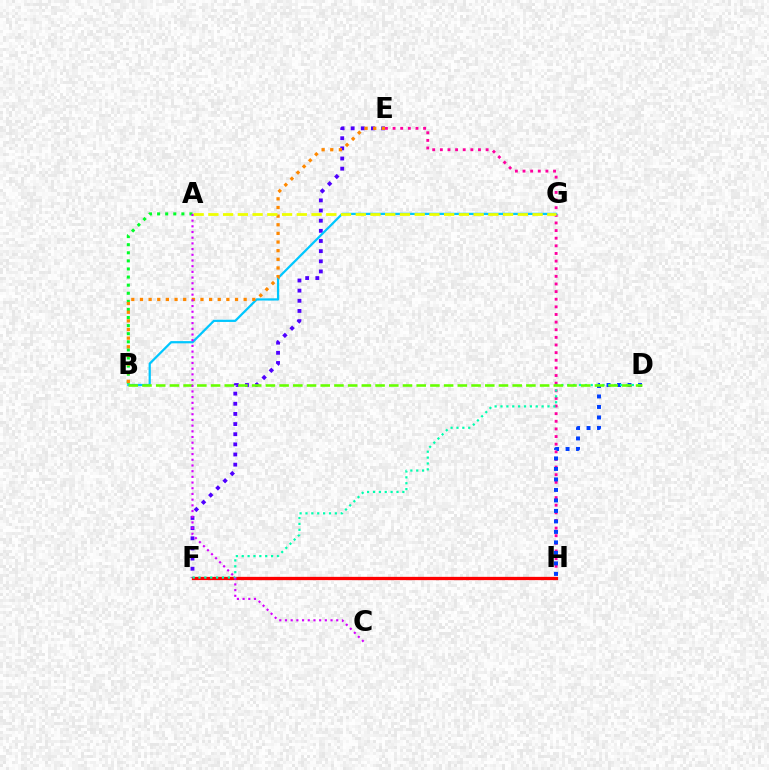{('E', 'F'): [{'color': '#4f00ff', 'line_style': 'dotted', 'thickness': 2.76}], ('E', 'H'): [{'color': '#ff00a0', 'line_style': 'dotted', 'thickness': 2.07}], ('F', 'H'): [{'color': '#ff0000', 'line_style': 'solid', 'thickness': 2.36}], ('B', 'G'): [{'color': '#00c7ff', 'line_style': 'solid', 'thickness': 1.61}], ('D', 'H'): [{'color': '#003fff', 'line_style': 'dotted', 'thickness': 2.85}], ('D', 'F'): [{'color': '#00ffaf', 'line_style': 'dotted', 'thickness': 1.6}], ('B', 'D'): [{'color': '#66ff00', 'line_style': 'dashed', 'thickness': 1.86}], ('A', 'B'): [{'color': '#00ff27', 'line_style': 'dotted', 'thickness': 2.2}], ('B', 'E'): [{'color': '#ff8800', 'line_style': 'dotted', 'thickness': 2.35}], ('A', 'G'): [{'color': '#eeff00', 'line_style': 'dashed', 'thickness': 2.0}], ('A', 'C'): [{'color': '#d600ff', 'line_style': 'dotted', 'thickness': 1.55}]}